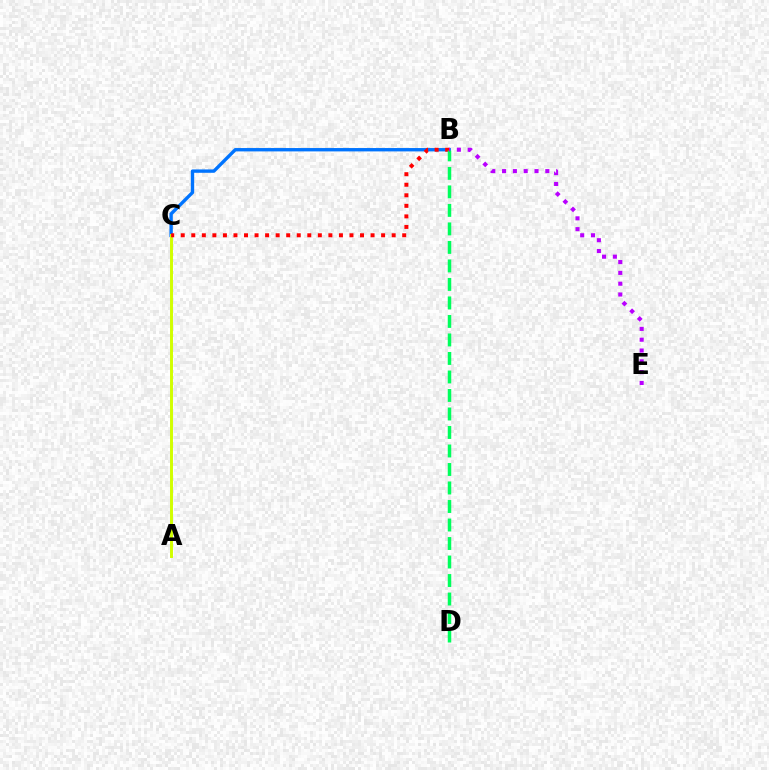{('B', 'C'): [{'color': '#0074ff', 'line_style': 'solid', 'thickness': 2.42}, {'color': '#ff0000', 'line_style': 'dotted', 'thickness': 2.87}], ('A', 'C'): [{'color': '#d1ff00', 'line_style': 'solid', 'thickness': 2.12}], ('B', 'D'): [{'color': '#00ff5c', 'line_style': 'dashed', 'thickness': 2.51}], ('B', 'E'): [{'color': '#b900ff', 'line_style': 'dotted', 'thickness': 2.94}]}